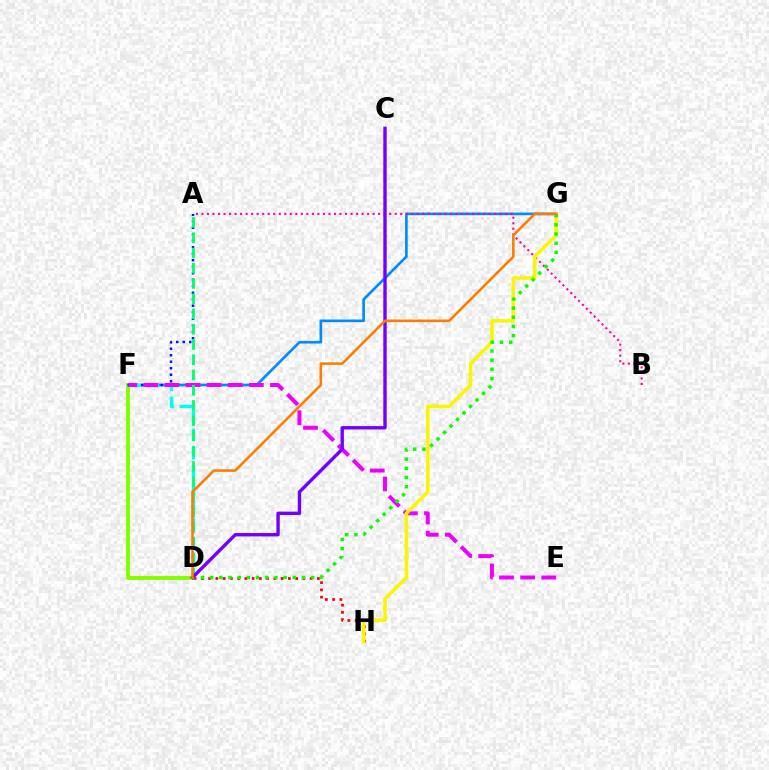{('D', 'F'): [{'color': '#84ff00', 'line_style': 'solid', 'thickness': 2.83}, {'color': '#00fff6', 'line_style': 'dashed', 'thickness': 2.45}], ('F', 'G'): [{'color': '#008cff', 'line_style': 'solid', 'thickness': 1.91}], ('D', 'H'): [{'color': '#ff0000', 'line_style': 'dotted', 'thickness': 1.97}], ('A', 'F'): [{'color': '#0010ff', 'line_style': 'dotted', 'thickness': 1.77}], ('A', 'B'): [{'color': '#ff0094', 'line_style': 'dotted', 'thickness': 1.5}], ('E', 'F'): [{'color': '#ee00ff', 'line_style': 'dashed', 'thickness': 2.87}], ('G', 'H'): [{'color': '#fcf500', 'line_style': 'solid', 'thickness': 2.53}], ('A', 'D'): [{'color': '#00ff74', 'line_style': 'dashed', 'thickness': 2.07}], ('D', 'G'): [{'color': '#08ff00', 'line_style': 'dotted', 'thickness': 2.5}, {'color': '#ff7c00', 'line_style': 'solid', 'thickness': 1.85}], ('C', 'D'): [{'color': '#7200ff', 'line_style': 'solid', 'thickness': 2.43}]}